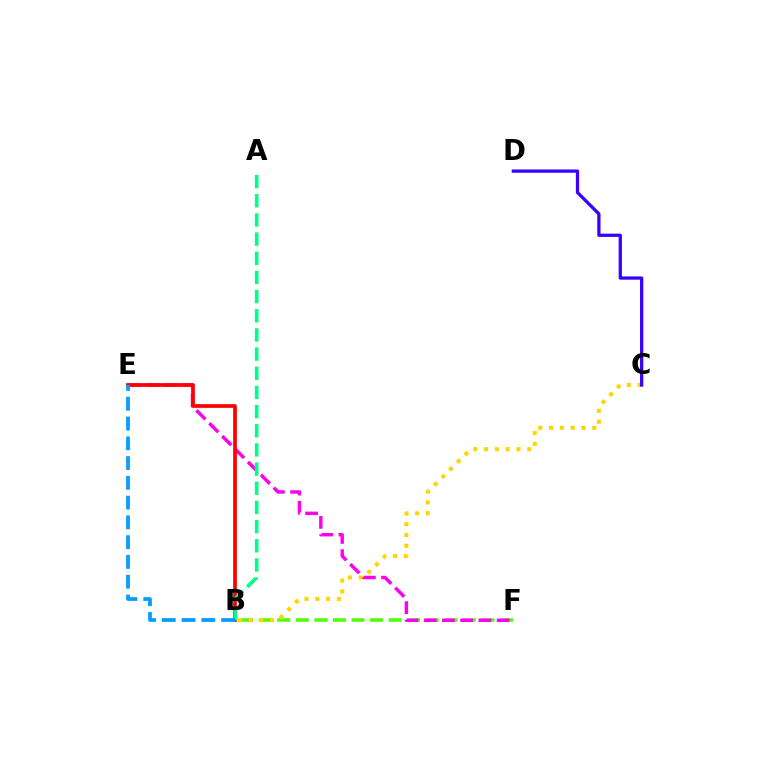{('B', 'F'): [{'color': '#4fff00', 'line_style': 'dashed', 'thickness': 2.52}], ('B', 'C'): [{'color': '#ffd500', 'line_style': 'dotted', 'thickness': 2.93}], ('E', 'F'): [{'color': '#ff00ed', 'line_style': 'dashed', 'thickness': 2.48}], ('B', 'E'): [{'color': '#ff0000', 'line_style': 'solid', 'thickness': 2.67}, {'color': '#009eff', 'line_style': 'dashed', 'thickness': 2.69}], ('A', 'B'): [{'color': '#00ff86', 'line_style': 'dashed', 'thickness': 2.6}], ('C', 'D'): [{'color': '#3700ff', 'line_style': 'solid', 'thickness': 2.34}]}